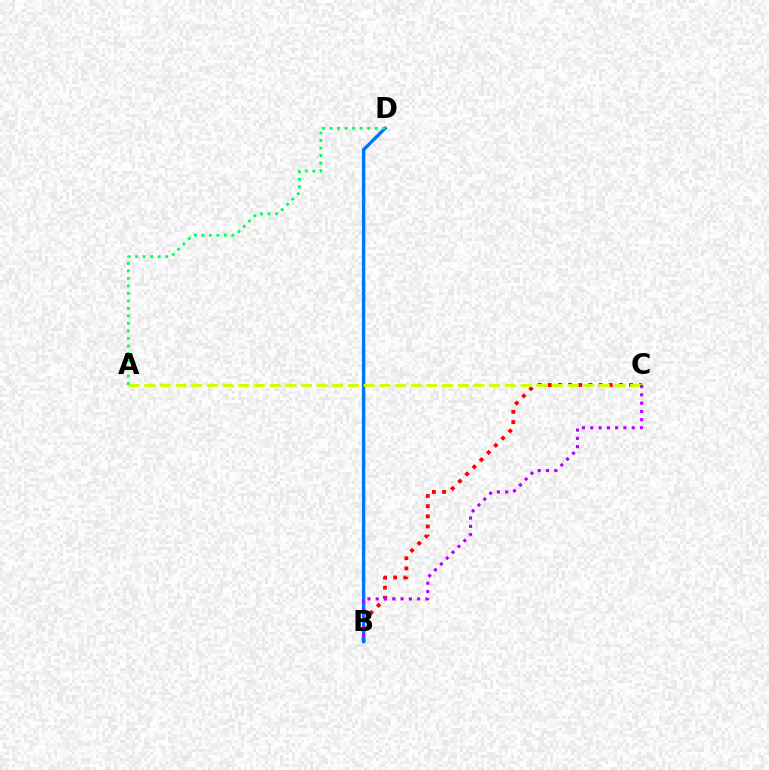{('B', 'C'): [{'color': '#ff0000', 'line_style': 'dotted', 'thickness': 2.76}, {'color': '#b900ff', 'line_style': 'dotted', 'thickness': 2.25}], ('B', 'D'): [{'color': '#0074ff', 'line_style': 'solid', 'thickness': 2.43}], ('A', 'C'): [{'color': '#d1ff00', 'line_style': 'dashed', 'thickness': 2.13}], ('A', 'D'): [{'color': '#00ff5c', 'line_style': 'dotted', 'thickness': 2.04}]}